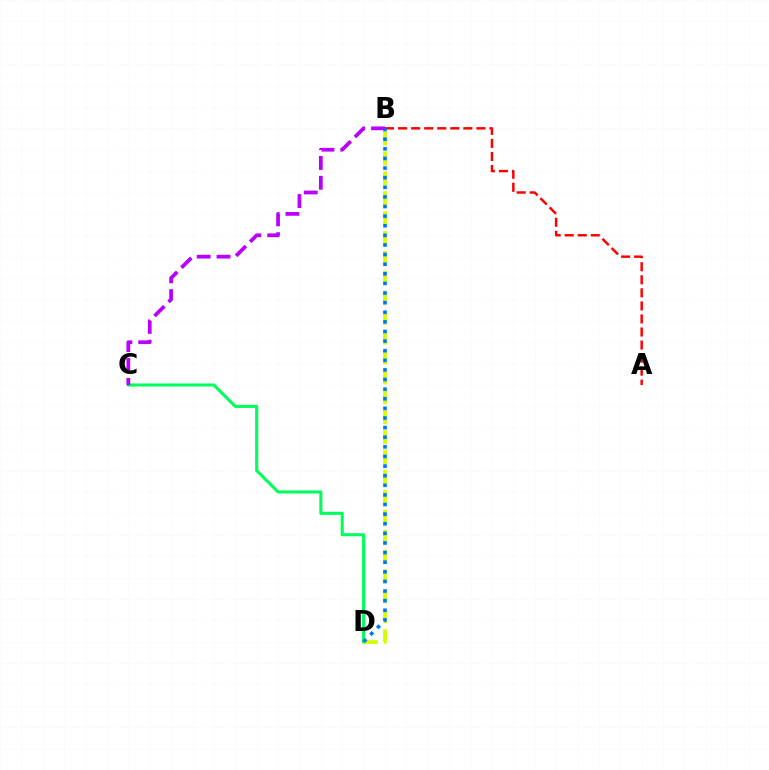{('B', 'D'): [{'color': '#d1ff00', 'line_style': 'dashed', 'thickness': 2.7}, {'color': '#0074ff', 'line_style': 'dotted', 'thickness': 2.61}], ('C', 'D'): [{'color': '#00ff5c', 'line_style': 'solid', 'thickness': 2.22}], ('B', 'C'): [{'color': '#b900ff', 'line_style': 'dashed', 'thickness': 2.69}], ('A', 'B'): [{'color': '#ff0000', 'line_style': 'dashed', 'thickness': 1.77}]}